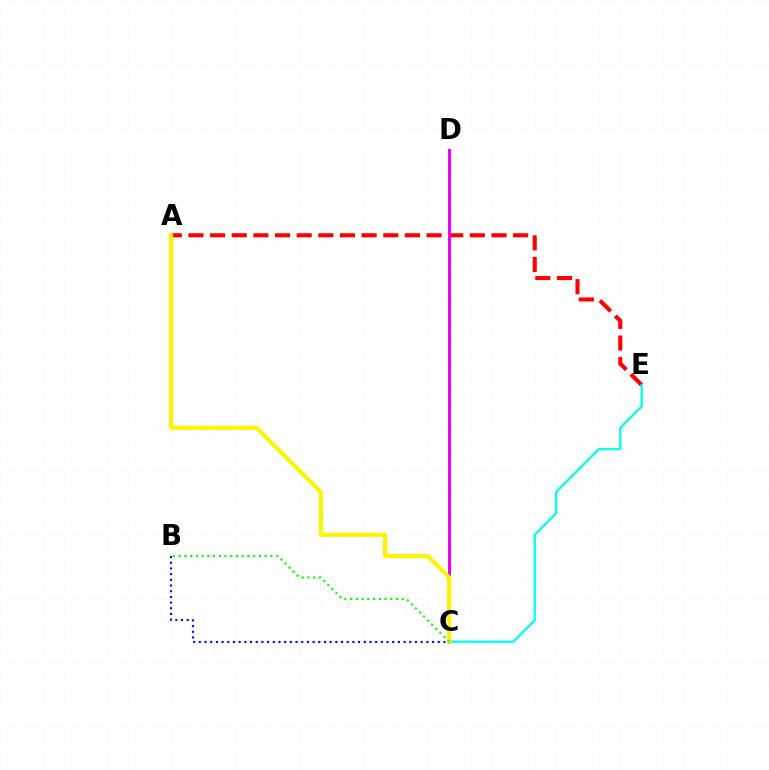{('A', 'E'): [{'color': '#ff0000', 'line_style': 'dashed', 'thickness': 2.94}], ('C', 'D'): [{'color': '#ee00ff', 'line_style': 'solid', 'thickness': 2.18}], ('C', 'E'): [{'color': '#00fff6', 'line_style': 'solid', 'thickness': 1.64}], ('B', 'C'): [{'color': '#0010ff', 'line_style': 'dotted', 'thickness': 1.55}, {'color': '#08ff00', 'line_style': 'dotted', 'thickness': 1.56}], ('A', 'C'): [{'color': '#fcf500', 'line_style': 'solid', 'thickness': 2.98}]}